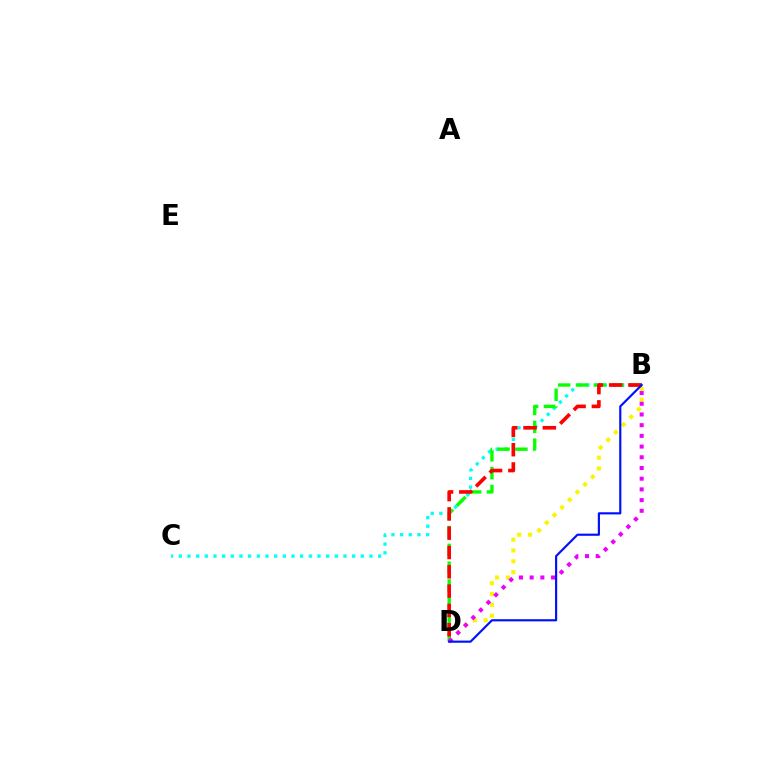{('B', 'D'): [{'color': '#fcf500', 'line_style': 'dotted', 'thickness': 2.94}, {'color': '#08ff00', 'line_style': 'dashed', 'thickness': 2.42}, {'color': '#ee00ff', 'line_style': 'dotted', 'thickness': 2.91}, {'color': '#ff0000', 'line_style': 'dashed', 'thickness': 2.62}, {'color': '#0010ff', 'line_style': 'solid', 'thickness': 1.56}], ('B', 'C'): [{'color': '#00fff6', 'line_style': 'dotted', 'thickness': 2.35}]}